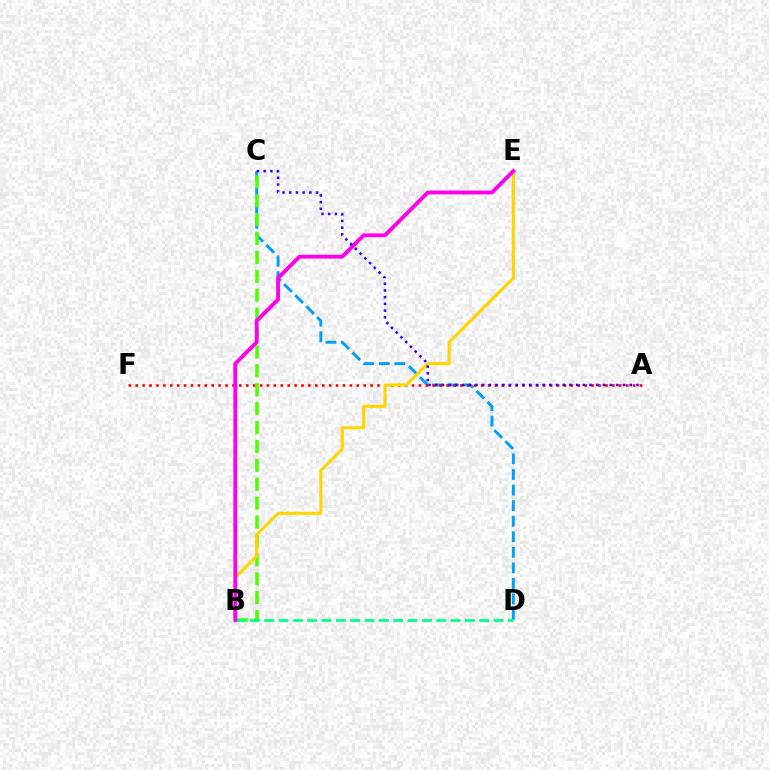{('C', 'D'): [{'color': '#009eff', 'line_style': 'dashed', 'thickness': 2.11}], ('A', 'F'): [{'color': '#ff0000', 'line_style': 'dotted', 'thickness': 1.88}], ('B', 'C'): [{'color': '#4fff00', 'line_style': 'dashed', 'thickness': 2.57}], ('B', 'E'): [{'color': '#ffd500', 'line_style': 'solid', 'thickness': 2.22}, {'color': '#ff00ed', 'line_style': 'solid', 'thickness': 2.77}], ('B', 'D'): [{'color': '#00ff86', 'line_style': 'dashed', 'thickness': 1.95}], ('A', 'C'): [{'color': '#3700ff', 'line_style': 'dotted', 'thickness': 1.82}]}